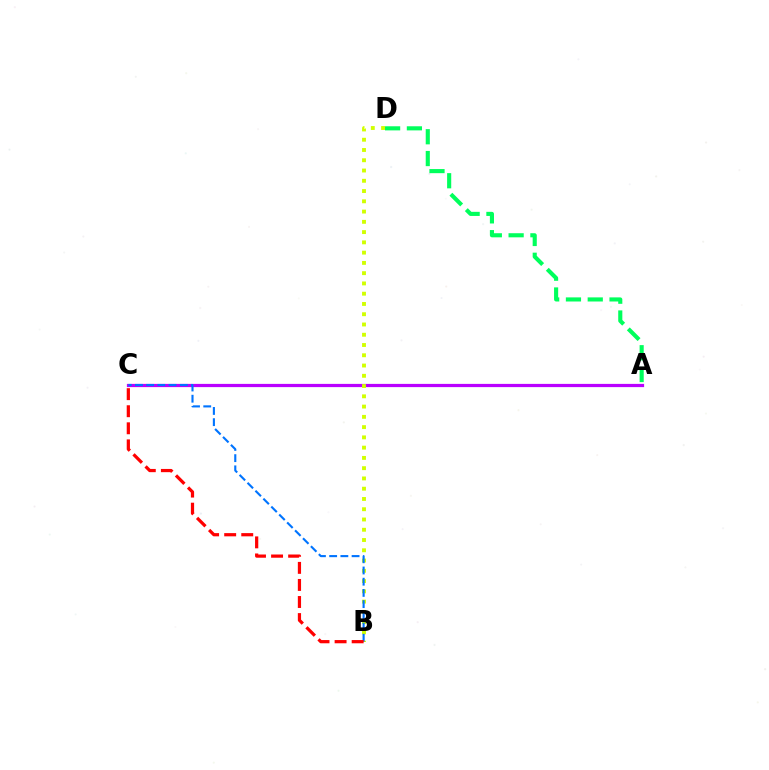{('A', 'D'): [{'color': '#00ff5c', 'line_style': 'dashed', 'thickness': 2.96}], ('A', 'C'): [{'color': '#b900ff', 'line_style': 'solid', 'thickness': 2.33}], ('B', 'D'): [{'color': '#d1ff00', 'line_style': 'dotted', 'thickness': 2.79}], ('B', 'C'): [{'color': '#0074ff', 'line_style': 'dashed', 'thickness': 1.52}, {'color': '#ff0000', 'line_style': 'dashed', 'thickness': 2.32}]}